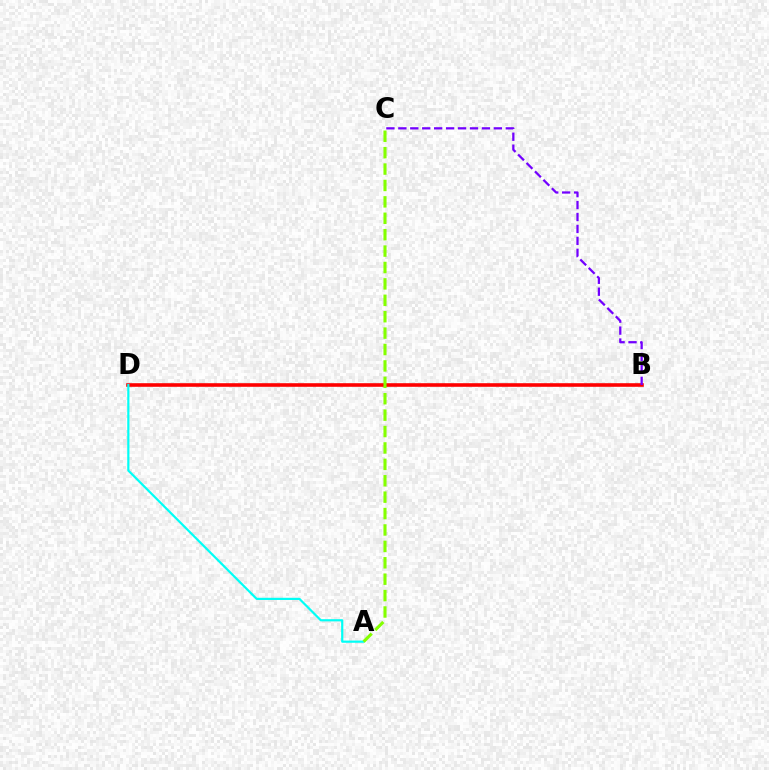{('B', 'D'): [{'color': '#ff0000', 'line_style': 'solid', 'thickness': 2.59}], ('A', 'D'): [{'color': '#00fff6', 'line_style': 'solid', 'thickness': 1.58}], ('B', 'C'): [{'color': '#7200ff', 'line_style': 'dashed', 'thickness': 1.62}], ('A', 'C'): [{'color': '#84ff00', 'line_style': 'dashed', 'thickness': 2.23}]}